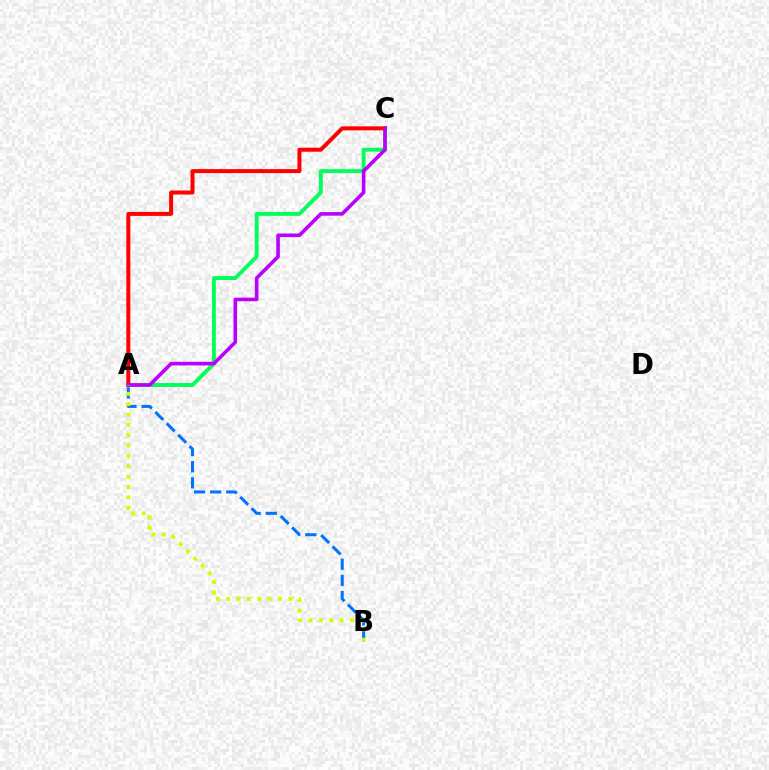{('A', 'B'): [{'color': '#0074ff', 'line_style': 'dashed', 'thickness': 2.19}, {'color': '#d1ff00', 'line_style': 'dotted', 'thickness': 2.82}], ('A', 'C'): [{'color': '#00ff5c', 'line_style': 'solid', 'thickness': 2.81}, {'color': '#ff0000', 'line_style': 'solid', 'thickness': 2.87}, {'color': '#b900ff', 'line_style': 'solid', 'thickness': 2.59}]}